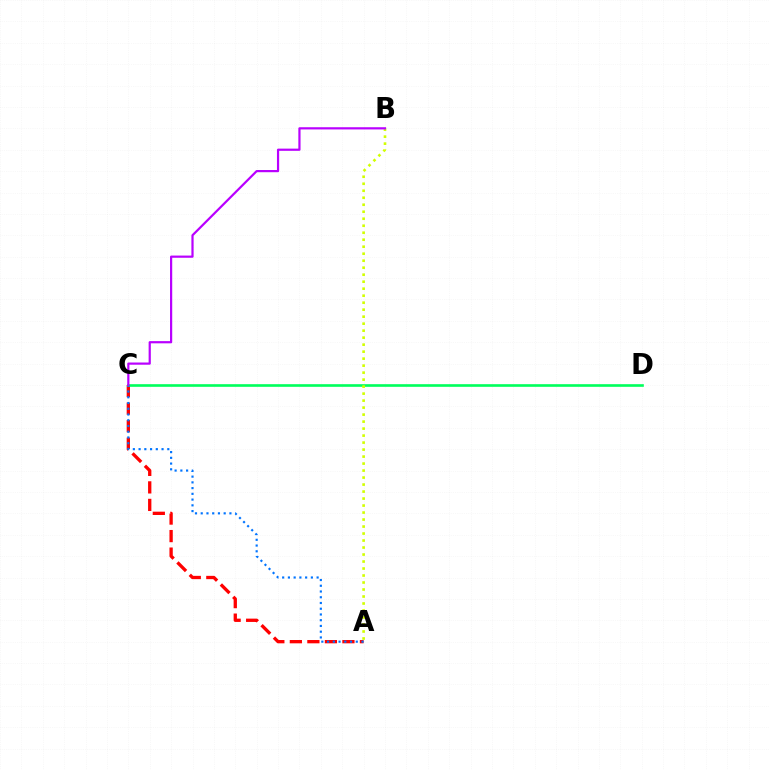{('A', 'C'): [{'color': '#ff0000', 'line_style': 'dashed', 'thickness': 2.38}, {'color': '#0074ff', 'line_style': 'dotted', 'thickness': 1.56}], ('C', 'D'): [{'color': '#00ff5c', 'line_style': 'solid', 'thickness': 1.9}], ('A', 'B'): [{'color': '#d1ff00', 'line_style': 'dotted', 'thickness': 1.9}], ('B', 'C'): [{'color': '#b900ff', 'line_style': 'solid', 'thickness': 1.58}]}